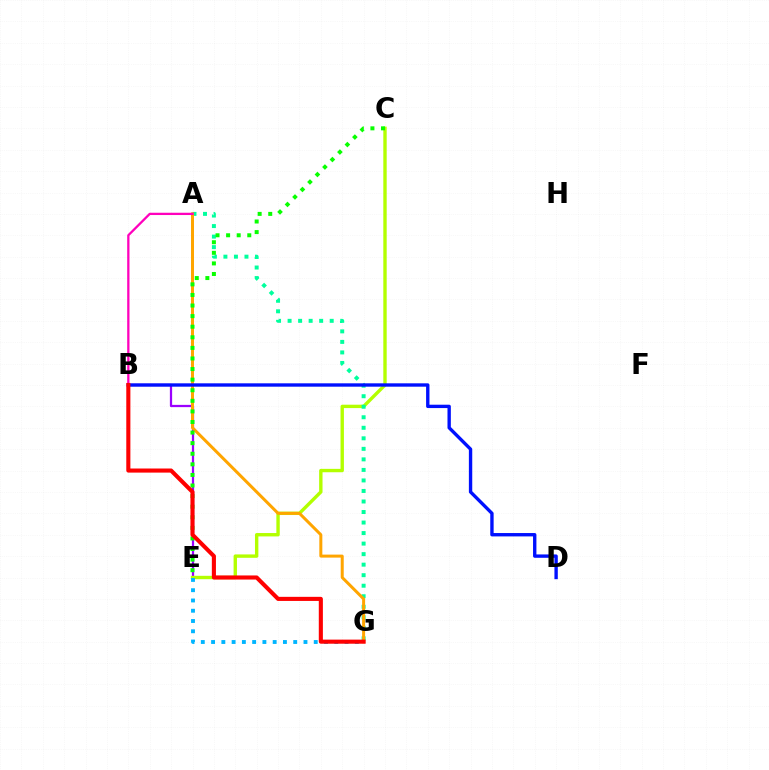{('B', 'E'): [{'color': '#9b00ff', 'line_style': 'solid', 'thickness': 1.62}], ('C', 'E'): [{'color': '#b3ff00', 'line_style': 'solid', 'thickness': 2.44}, {'color': '#08ff00', 'line_style': 'dotted', 'thickness': 2.88}], ('E', 'G'): [{'color': '#00b5ff', 'line_style': 'dotted', 'thickness': 2.79}], ('A', 'G'): [{'color': '#00ff9d', 'line_style': 'dotted', 'thickness': 2.86}, {'color': '#ffa500', 'line_style': 'solid', 'thickness': 2.16}], ('A', 'B'): [{'color': '#ff00bd', 'line_style': 'solid', 'thickness': 1.64}], ('B', 'D'): [{'color': '#0010ff', 'line_style': 'solid', 'thickness': 2.42}], ('B', 'G'): [{'color': '#ff0000', 'line_style': 'solid', 'thickness': 2.95}]}